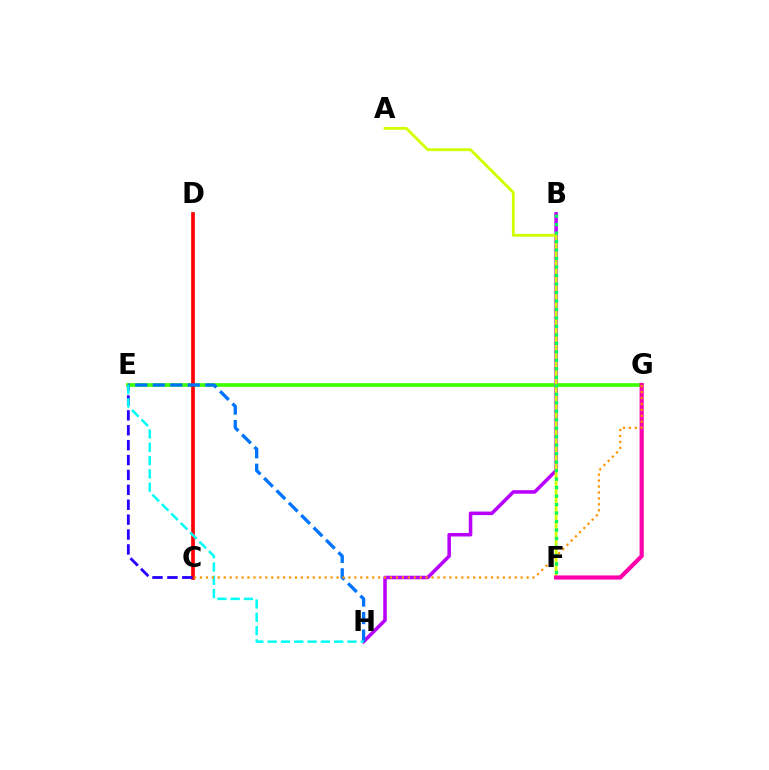{('E', 'G'): [{'color': '#3dff00', 'line_style': 'solid', 'thickness': 2.64}], ('C', 'D'): [{'color': '#ff0000', 'line_style': 'solid', 'thickness': 2.65}], ('B', 'H'): [{'color': '#b900ff', 'line_style': 'solid', 'thickness': 2.55}], ('C', 'E'): [{'color': '#2500ff', 'line_style': 'dashed', 'thickness': 2.02}], ('A', 'F'): [{'color': '#d1ff00', 'line_style': 'solid', 'thickness': 2.04}], ('E', 'H'): [{'color': '#0074ff', 'line_style': 'dashed', 'thickness': 2.38}, {'color': '#00fff6', 'line_style': 'dashed', 'thickness': 1.81}], ('B', 'F'): [{'color': '#00ff5c', 'line_style': 'dotted', 'thickness': 2.31}], ('F', 'G'): [{'color': '#ff00ac', 'line_style': 'solid', 'thickness': 2.99}], ('C', 'G'): [{'color': '#ff9400', 'line_style': 'dotted', 'thickness': 1.61}]}